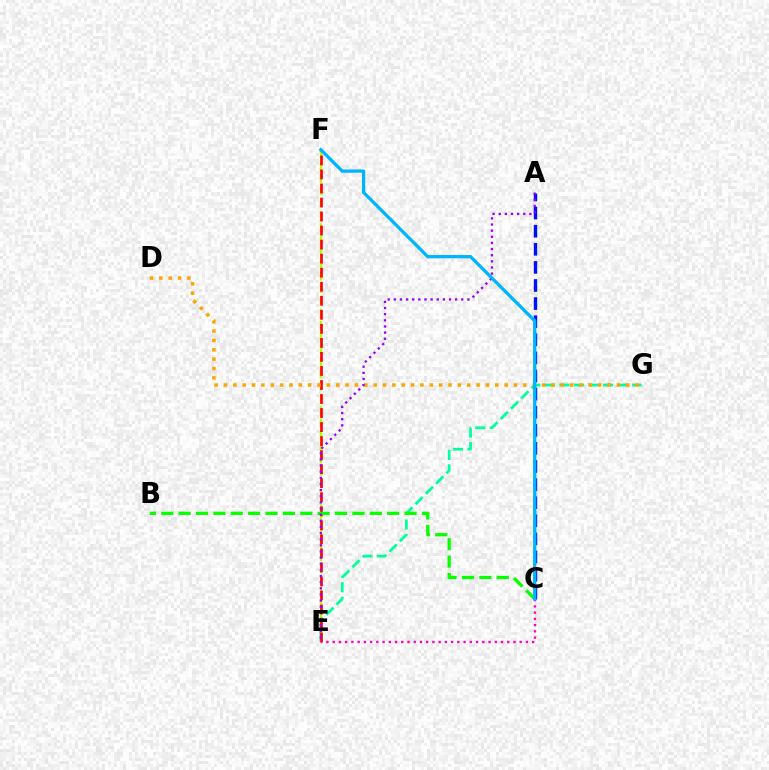{('E', 'G'): [{'color': '#00ff9d', 'line_style': 'dashed', 'thickness': 1.98}], ('E', 'F'): [{'color': '#b3ff00', 'line_style': 'dashed', 'thickness': 1.66}, {'color': '#ff0000', 'line_style': 'dashed', 'thickness': 1.91}], ('A', 'C'): [{'color': '#0010ff', 'line_style': 'dashed', 'thickness': 2.46}], ('B', 'C'): [{'color': '#08ff00', 'line_style': 'dashed', 'thickness': 2.36}], ('D', 'G'): [{'color': '#ffa500', 'line_style': 'dotted', 'thickness': 2.54}], ('C', 'E'): [{'color': '#ff00bd', 'line_style': 'dotted', 'thickness': 1.69}], ('A', 'E'): [{'color': '#9b00ff', 'line_style': 'dotted', 'thickness': 1.67}], ('C', 'F'): [{'color': '#00b5ff', 'line_style': 'solid', 'thickness': 2.35}]}